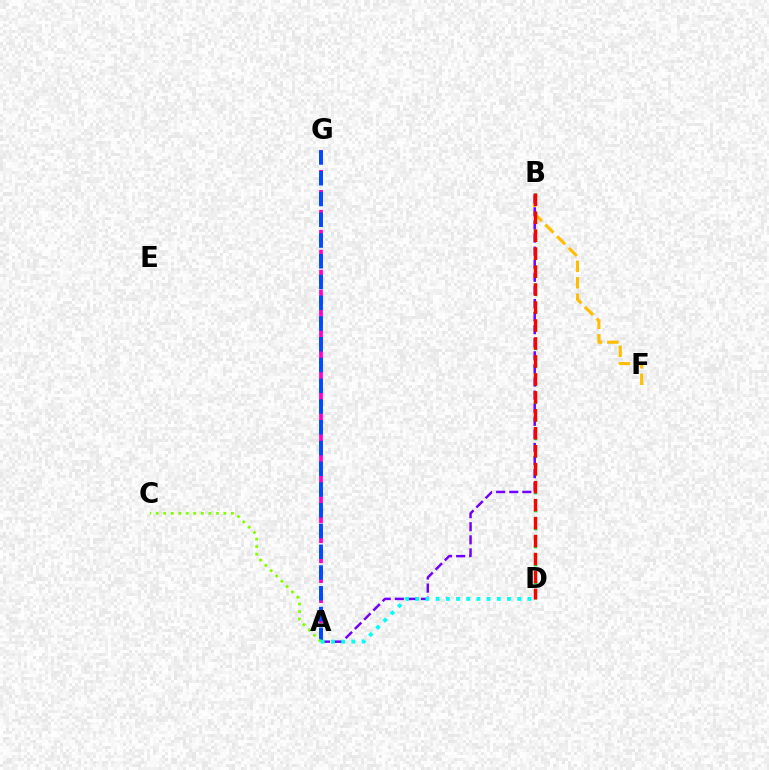{('B', 'F'): [{'color': '#ffbd00', 'line_style': 'dashed', 'thickness': 2.24}], ('B', 'D'): [{'color': '#00ff39', 'line_style': 'dotted', 'thickness': 2.45}, {'color': '#ff0000', 'line_style': 'dashed', 'thickness': 2.44}], ('A', 'B'): [{'color': '#7200ff', 'line_style': 'dashed', 'thickness': 1.78}], ('A', 'G'): [{'color': '#ff00cf', 'line_style': 'dashed', 'thickness': 2.71}, {'color': '#004bff', 'line_style': 'dashed', 'thickness': 2.82}], ('A', 'C'): [{'color': '#84ff00', 'line_style': 'dotted', 'thickness': 2.04}], ('A', 'D'): [{'color': '#00fff6', 'line_style': 'dotted', 'thickness': 2.77}]}